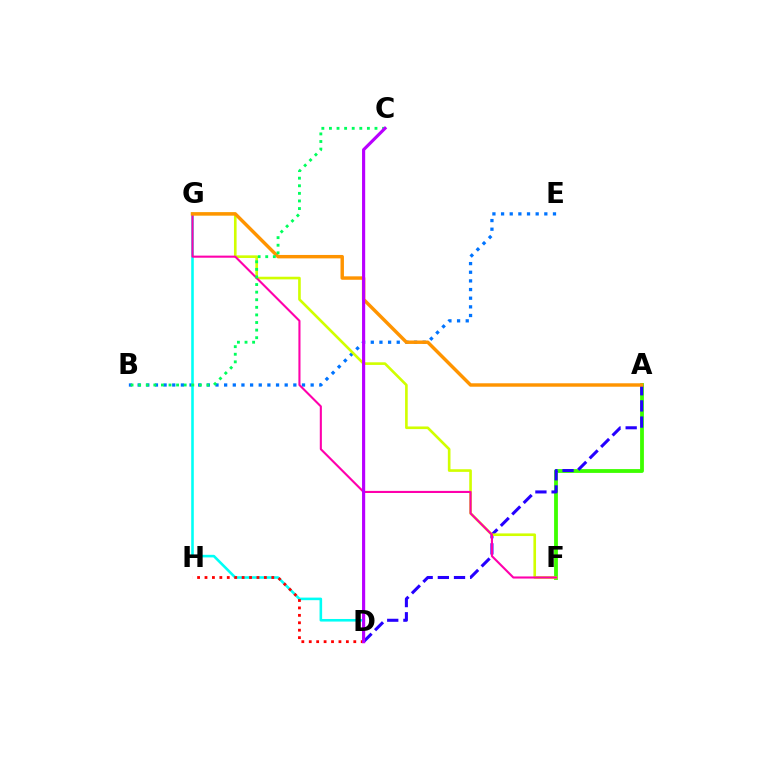{('B', 'E'): [{'color': '#0074ff', 'line_style': 'dotted', 'thickness': 2.35}], ('A', 'F'): [{'color': '#3dff00', 'line_style': 'solid', 'thickness': 2.75}], ('D', 'G'): [{'color': '#00fff6', 'line_style': 'solid', 'thickness': 1.86}], ('A', 'D'): [{'color': '#2500ff', 'line_style': 'dashed', 'thickness': 2.2}], ('F', 'G'): [{'color': '#d1ff00', 'line_style': 'solid', 'thickness': 1.9}, {'color': '#ff00ac', 'line_style': 'solid', 'thickness': 1.51}], ('D', 'H'): [{'color': '#ff0000', 'line_style': 'dotted', 'thickness': 2.02}], ('A', 'G'): [{'color': '#ff9400', 'line_style': 'solid', 'thickness': 2.48}], ('B', 'C'): [{'color': '#00ff5c', 'line_style': 'dotted', 'thickness': 2.06}], ('C', 'D'): [{'color': '#b900ff', 'line_style': 'solid', 'thickness': 2.26}]}